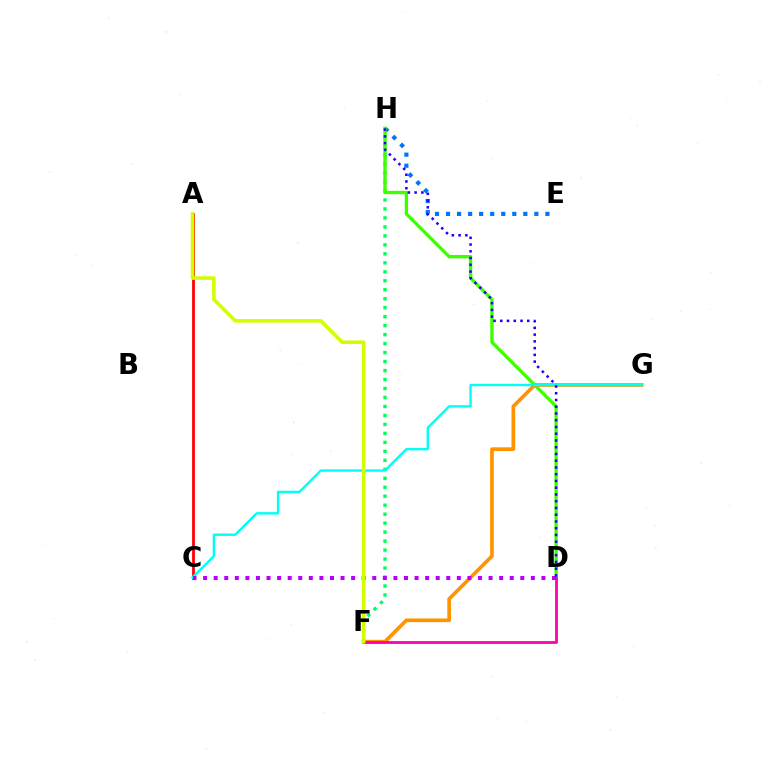{('F', 'H'): [{'color': '#00ff5c', 'line_style': 'dotted', 'thickness': 2.44}], ('E', 'H'): [{'color': '#0074ff', 'line_style': 'dotted', 'thickness': 3.0}], ('D', 'H'): [{'color': '#3dff00', 'line_style': 'solid', 'thickness': 2.41}, {'color': '#2500ff', 'line_style': 'dotted', 'thickness': 1.83}], ('A', 'C'): [{'color': '#ff0000', 'line_style': 'solid', 'thickness': 2.0}], ('F', 'G'): [{'color': '#ff9400', 'line_style': 'solid', 'thickness': 2.66}], ('D', 'F'): [{'color': '#ff00ac', 'line_style': 'solid', 'thickness': 2.0}], ('C', 'G'): [{'color': '#00fff6', 'line_style': 'solid', 'thickness': 1.72}], ('C', 'D'): [{'color': '#b900ff', 'line_style': 'dotted', 'thickness': 2.87}], ('A', 'F'): [{'color': '#d1ff00', 'line_style': 'solid', 'thickness': 2.58}]}